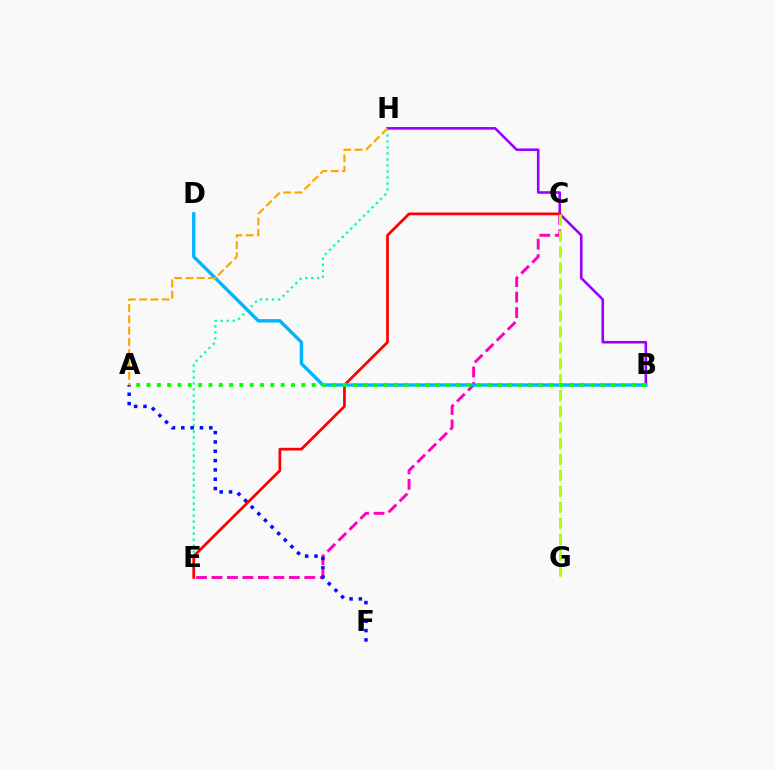{('E', 'H'): [{'color': '#00ff9d', 'line_style': 'dotted', 'thickness': 1.63}], ('C', 'E'): [{'color': '#ff00bd', 'line_style': 'dashed', 'thickness': 2.1}, {'color': '#ff0000', 'line_style': 'solid', 'thickness': 1.97}], ('B', 'H'): [{'color': '#9b00ff', 'line_style': 'solid', 'thickness': 1.87}], ('A', 'F'): [{'color': '#0010ff', 'line_style': 'dotted', 'thickness': 2.53}], ('B', 'D'): [{'color': '#00b5ff', 'line_style': 'solid', 'thickness': 2.44}], ('A', 'H'): [{'color': '#ffa500', 'line_style': 'dashed', 'thickness': 1.53}], ('C', 'G'): [{'color': '#b3ff00', 'line_style': 'dashed', 'thickness': 2.17}], ('A', 'B'): [{'color': '#08ff00', 'line_style': 'dotted', 'thickness': 2.81}]}